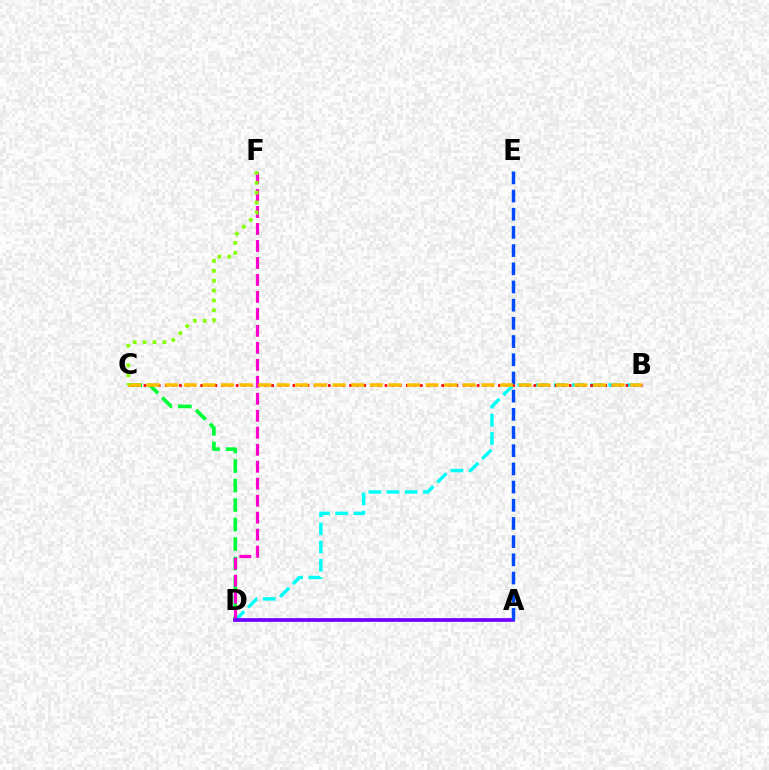{('B', 'D'): [{'color': '#00fff6', 'line_style': 'dashed', 'thickness': 2.47}], ('C', 'D'): [{'color': '#00ff39', 'line_style': 'dashed', 'thickness': 2.65}], ('B', 'C'): [{'color': '#ff0000', 'line_style': 'dotted', 'thickness': 1.93}, {'color': '#ffbd00', 'line_style': 'dashed', 'thickness': 2.53}], ('D', 'F'): [{'color': '#ff00cf', 'line_style': 'dashed', 'thickness': 2.31}], ('A', 'D'): [{'color': '#7200ff', 'line_style': 'solid', 'thickness': 2.67}], ('A', 'E'): [{'color': '#004bff', 'line_style': 'dashed', 'thickness': 2.47}], ('C', 'F'): [{'color': '#84ff00', 'line_style': 'dotted', 'thickness': 2.68}]}